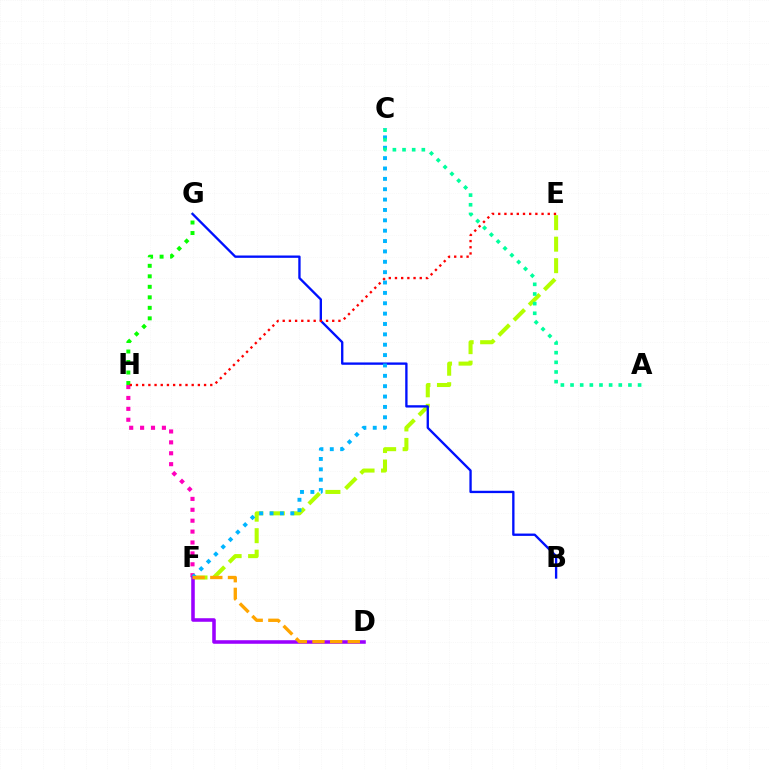{('F', 'H'): [{'color': '#ff00bd', 'line_style': 'dotted', 'thickness': 2.96}], ('E', 'F'): [{'color': '#b3ff00', 'line_style': 'dashed', 'thickness': 2.92}], ('B', 'G'): [{'color': '#0010ff', 'line_style': 'solid', 'thickness': 1.68}], ('G', 'H'): [{'color': '#08ff00', 'line_style': 'dotted', 'thickness': 2.85}], ('C', 'F'): [{'color': '#00b5ff', 'line_style': 'dotted', 'thickness': 2.82}], ('D', 'F'): [{'color': '#9b00ff', 'line_style': 'solid', 'thickness': 2.56}, {'color': '#ffa500', 'line_style': 'dashed', 'thickness': 2.4}], ('E', 'H'): [{'color': '#ff0000', 'line_style': 'dotted', 'thickness': 1.68}], ('A', 'C'): [{'color': '#00ff9d', 'line_style': 'dotted', 'thickness': 2.62}]}